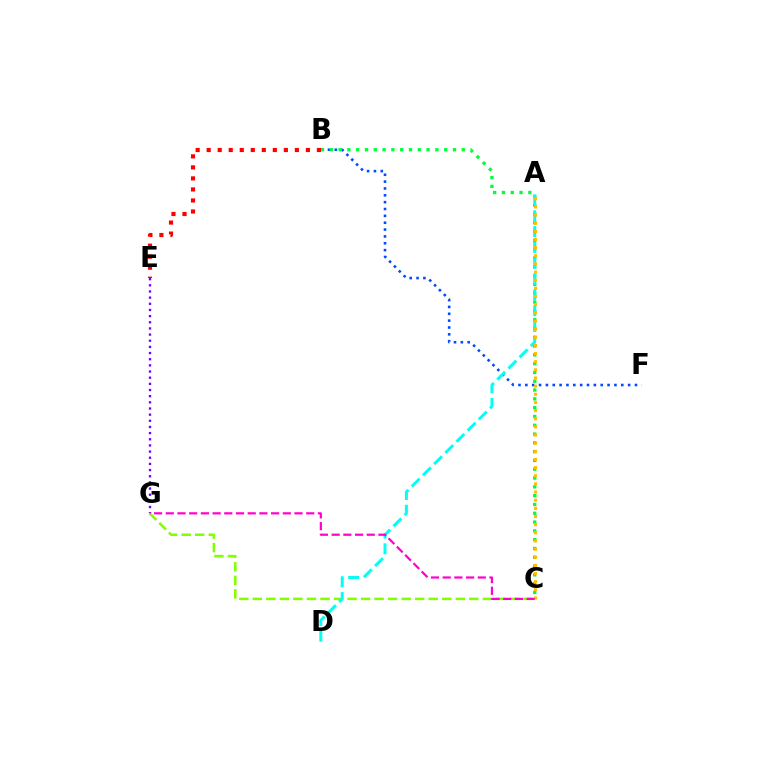{('B', 'F'): [{'color': '#004bff', 'line_style': 'dotted', 'thickness': 1.86}], ('B', 'C'): [{'color': '#00ff39', 'line_style': 'dotted', 'thickness': 2.39}], ('C', 'G'): [{'color': '#84ff00', 'line_style': 'dashed', 'thickness': 1.84}, {'color': '#ff00cf', 'line_style': 'dashed', 'thickness': 1.59}], ('A', 'D'): [{'color': '#00fff6', 'line_style': 'dashed', 'thickness': 2.15}], ('B', 'E'): [{'color': '#ff0000', 'line_style': 'dotted', 'thickness': 3.0}], ('E', 'G'): [{'color': '#7200ff', 'line_style': 'dotted', 'thickness': 1.67}], ('A', 'C'): [{'color': '#ffbd00', 'line_style': 'dotted', 'thickness': 2.21}]}